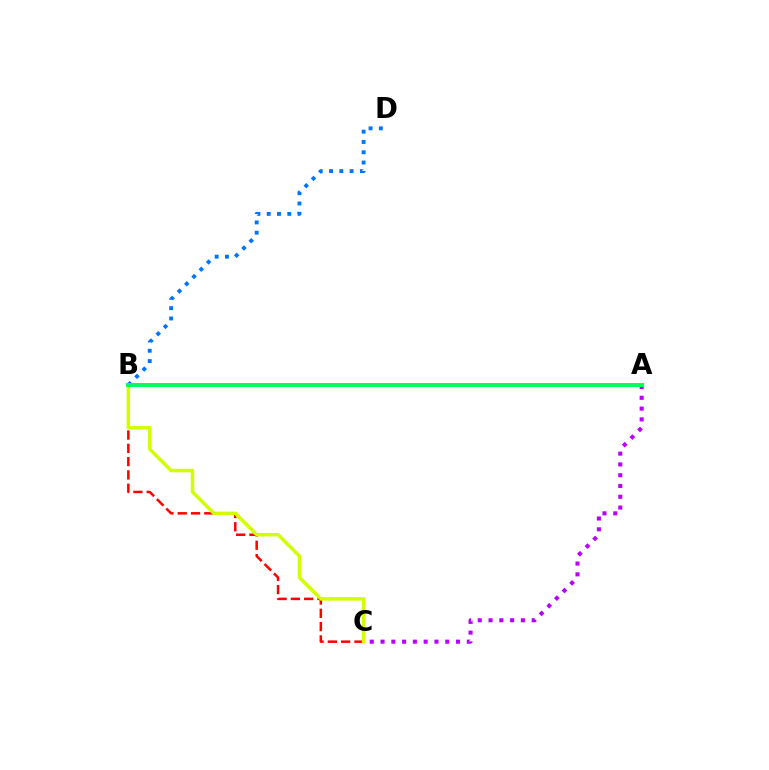{('A', 'C'): [{'color': '#b900ff', 'line_style': 'dotted', 'thickness': 2.93}], ('B', 'D'): [{'color': '#0074ff', 'line_style': 'dotted', 'thickness': 2.79}], ('B', 'C'): [{'color': '#ff0000', 'line_style': 'dashed', 'thickness': 1.81}, {'color': '#d1ff00', 'line_style': 'solid', 'thickness': 2.49}], ('A', 'B'): [{'color': '#00ff5c', 'line_style': 'solid', 'thickness': 2.85}]}